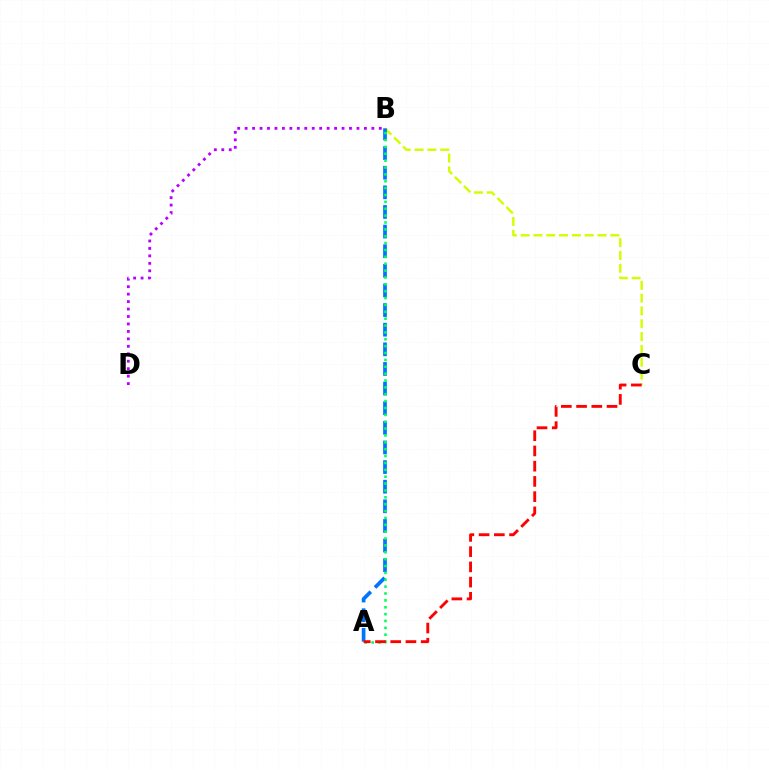{('B', 'C'): [{'color': '#d1ff00', 'line_style': 'dashed', 'thickness': 1.74}], ('B', 'D'): [{'color': '#b900ff', 'line_style': 'dotted', 'thickness': 2.03}], ('A', 'B'): [{'color': '#0074ff', 'line_style': 'dashed', 'thickness': 2.67}, {'color': '#00ff5c', 'line_style': 'dotted', 'thickness': 1.87}], ('A', 'C'): [{'color': '#ff0000', 'line_style': 'dashed', 'thickness': 2.07}]}